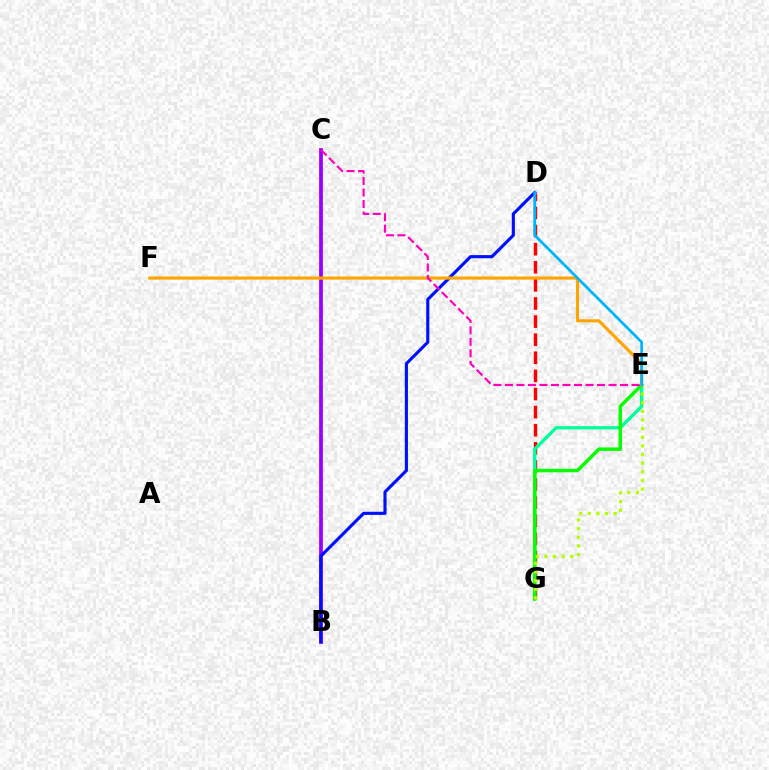{('D', 'G'): [{'color': '#ff0000', 'line_style': 'dashed', 'thickness': 2.46}], ('E', 'G'): [{'color': '#00ff9d', 'line_style': 'solid', 'thickness': 2.39}, {'color': '#08ff00', 'line_style': 'solid', 'thickness': 2.5}, {'color': '#b3ff00', 'line_style': 'dotted', 'thickness': 2.35}], ('B', 'C'): [{'color': '#9b00ff', 'line_style': 'solid', 'thickness': 2.7}], ('B', 'D'): [{'color': '#0010ff', 'line_style': 'solid', 'thickness': 2.25}], ('E', 'F'): [{'color': '#ffa500', 'line_style': 'solid', 'thickness': 2.26}], ('D', 'E'): [{'color': '#00b5ff', 'line_style': 'solid', 'thickness': 1.98}], ('C', 'E'): [{'color': '#ff00bd', 'line_style': 'dashed', 'thickness': 1.56}]}